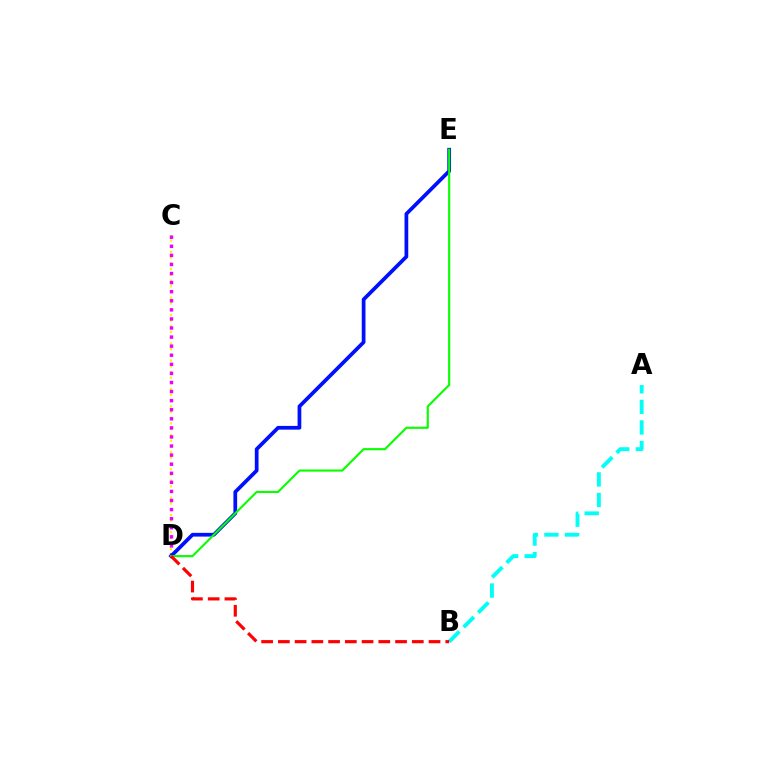{('A', 'B'): [{'color': '#00fff6', 'line_style': 'dashed', 'thickness': 2.79}], ('C', 'D'): [{'color': '#fcf500', 'line_style': 'dotted', 'thickness': 1.55}, {'color': '#ee00ff', 'line_style': 'dotted', 'thickness': 2.47}], ('D', 'E'): [{'color': '#0010ff', 'line_style': 'solid', 'thickness': 2.68}, {'color': '#08ff00', 'line_style': 'solid', 'thickness': 1.53}], ('B', 'D'): [{'color': '#ff0000', 'line_style': 'dashed', 'thickness': 2.27}]}